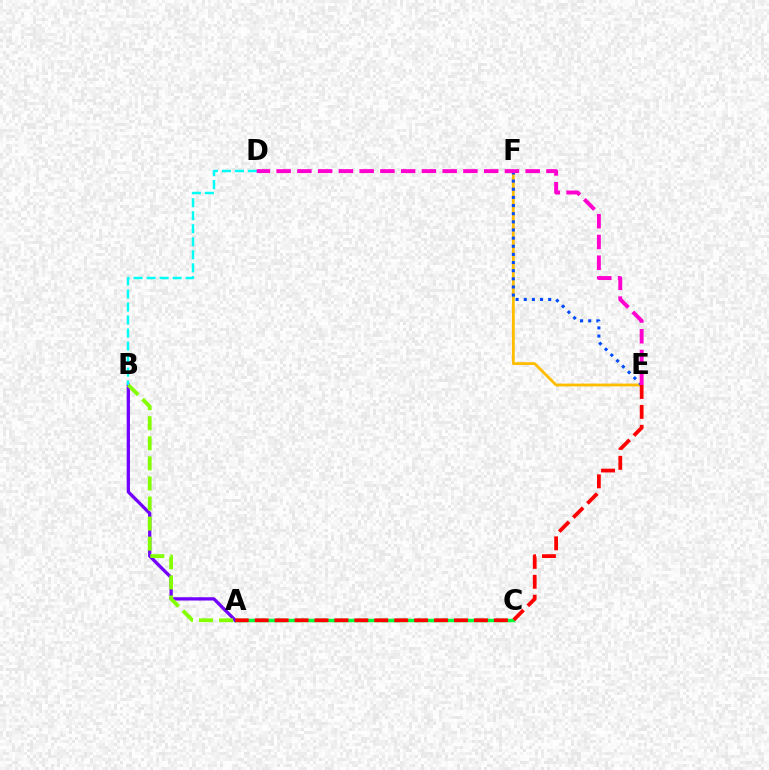{('A', 'C'): [{'color': '#00ff39', 'line_style': 'solid', 'thickness': 2.51}], ('A', 'B'): [{'color': '#7200ff', 'line_style': 'solid', 'thickness': 2.36}, {'color': '#84ff00', 'line_style': 'dashed', 'thickness': 2.73}], ('E', 'F'): [{'color': '#ffbd00', 'line_style': 'solid', 'thickness': 2.03}, {'color': '#004bff', 'line_style': 'dotted', 'thickness': 2.21}], ('B', 'D'): [{'color': '#00fff6', 'line_style': 'dashed', 'thickness': 1.77}], ('A', 'E'): [{'color': '#ff0000', 'line_style': 'dashed', 'thickness': 2.71}], ('D', 'E'): [{'color': '#ff00cf', 'line_style': 'dashed', 'thickness': 2.82}]}